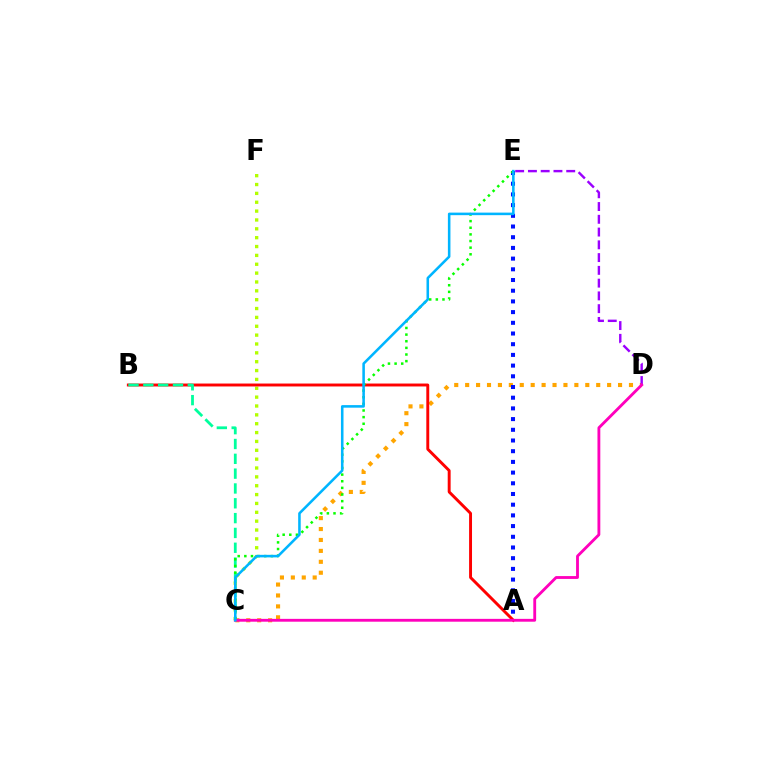{('C', 'D'): [{'color': '#ffa500', 'line_style': 'dotted', 'thickness': 2.97}, {'color': '#ff00bd', 'line_style': 'solid', 'thickness': 2.04}], ('C', 'F'): [{'color': '#b3ff00', 'line_style': 'dotted', 'thickness': 2.41}], ('D', 'E'): [{'color': '#9b00ff', 'line_style': 'dashed', 'thickness': 1.73}], ('A', 'E'): [{'color': '#0010ff', 'line_style': 'dotted', 'thickness': 2.91}], ('A', 'B'): [{'color': '#ff0000', 'line_style': 'solid', 'thickness': 2.1}], ('B', 'C'): [{'color': '#00ff9d', 'line_style': 'dashed', 'thickness': 2.01}], ('C', 'E'): [{'color': '#08ff00', 'line_style': 'dotted', 'thickness': 1.8}, {'color': '#00b5ff', 'line_style': 'solid', 'thickness': 1.84}]}